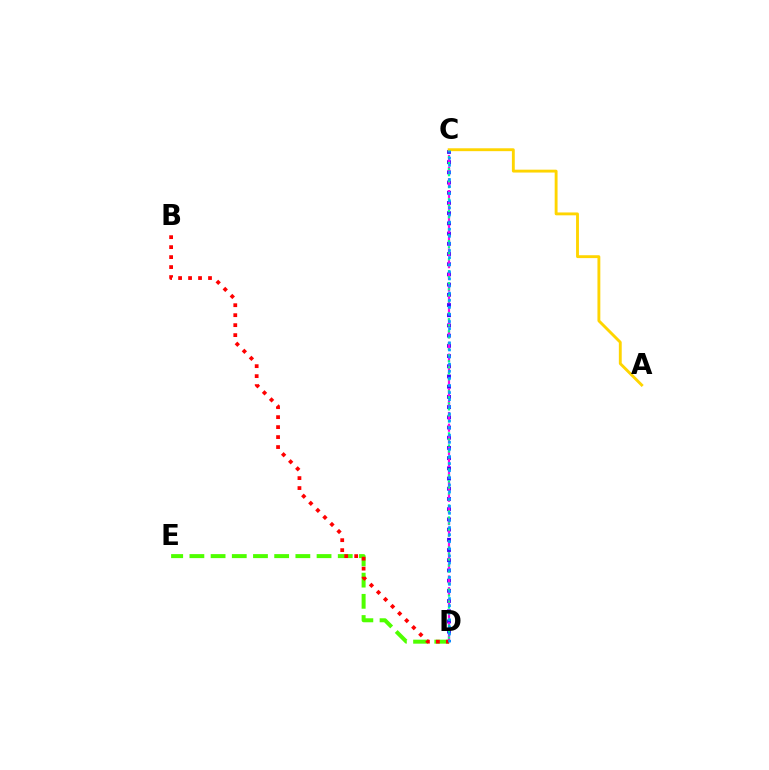{('D', 'E'): [{'color': '#4fff00', 'line_style': 'dashed', 'thickness': 2.88}], ('C', 'D'): [{'color': '#3700ff', 'line_style': 'dotted', 'thickness': 2.77}, {'color': '#ff00ed', 'line_style': 'dashed', 'thickness': 1.59}, {'color': '#00ff86', 'line_style': 'dotted', 'thickness': 1.63}, {'color': '#009eff', 'line_style': 'dotted', 'thickness': 1.93}], ('B', 'D'): [{'color': '#ff0000', 'line_style': 'dotted', 'thickness': 2.71}], ('A', 'C'): [{'color': '#ffd500', 'line_style': 'solid', 'thickness': 2.07}]}